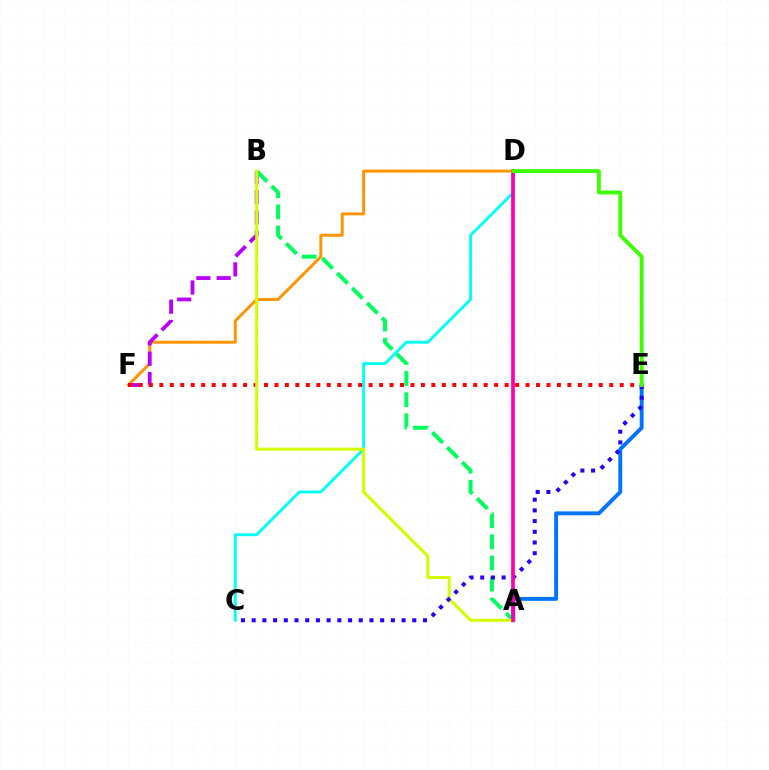{('D', 'F'): [{'color': '#ff9400', 'line_style': 'solid', 'thickness': 2.11}], ('B', 'F'): [{'color': '#b900ff', 'line_style': 'dashed', 'thickness': 2.76}], ('C', 'D'): [{'color': '#00fff6', 'line_style': 'solid', 'thickness': 2.08}], ('E', 'F'): [{'color': '#ff0000', 'line_style': 'dotted', 'thickness': 2.84}], ('A', 'E'): [{'color': '#0074ff', 'line_style': 'solid', 'thickness': 2.81}], ('A', 'B'): [{'color': '#00ff5c', 'line_style': 'dashed', 'thickness': 2.87}, {'color': '#d1ff00', 'line_style': 'solid', 'thickness': 2.19}], ('C', 'E'): [{'color': '#2500ff', 'line_style': 'dotted', 'thickness': 2.91}], ('A', 'D'): [{'color': '#ff00ac', 'line_style': 'solid', 'thickness': 2.67}], ('D', 'E'): [{'color': '#3dff00', 'line_style': 'solid', 'thickness': 2.78}]}